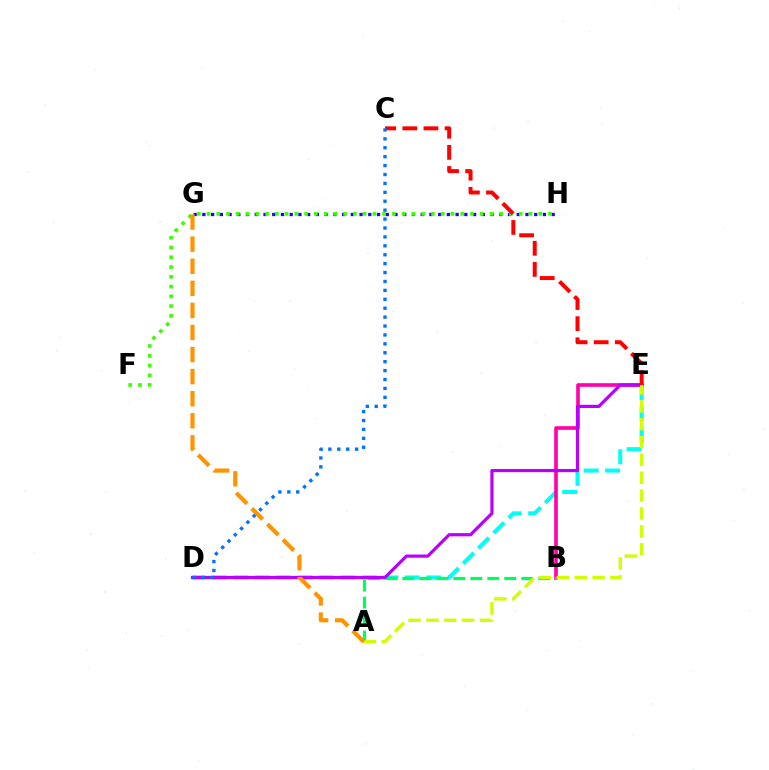{('D', 'E'): [{'color': '#00fff6', 'line_style': 'dashed', 'thickness': 2.91}, {'color': '#b900ff', 'line_style': 'solid', 'thickness': 2.3}], ('B', 'E'): [{'color': '#ff00ac', 'line_style': 'solid', 'thickness': 2.62}], ('G', 'H'): [{'color': '#2500ff', 'line_style': 'dotted', 'thickness': 2.37}], ('A', 'B'): [{'color': '#00ff5c', 'line_style': 'dashed', 'thickness': 2.31}], ('F', 'H'): [{'color': '#3dff00', 'line_style': 'dotted', 'thickness': 2.65}], ('A', 'E'): [{'color': '#d1ff00', 'line_style': 'dashed', 'thickness': 2.43}], ('C', 'E'): [{'color': '#ff0000', 'line_style': 'dashed', 'thickness': 2.87}], ('C', 'D'): [{'color': '#0074ff', 'line_style': 'dotted', 'thickness': 2.42}], ('A', 'G'): [{'color': '#ff9400', 'line_style': 'dashed', 'thickness': 3.0}]}